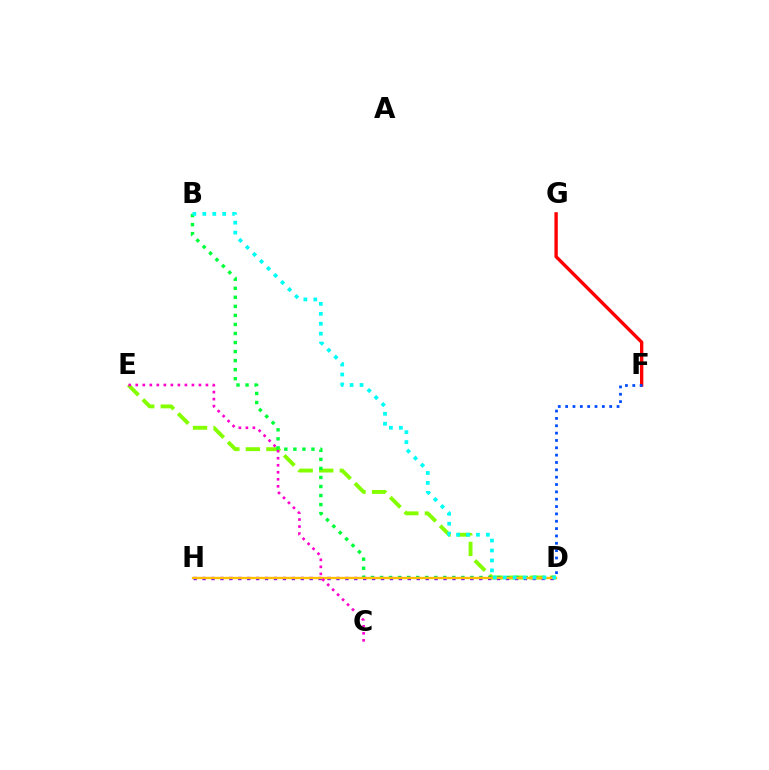{('D', 'E'): [{'color': '#84ff00', 'line_style': 'dashed', 'thickness': 2.79}], ('F', 'G'): [{'color': '#ff0000', 'line_style': 'solid', 'thickness': 2.42}], ('B', 'D'): [{'color': '#00ff39', 'line_style': 'dotted', 'thickness': 2.46}, {'color': '#00fff6', 'line_style': 'dotted', 'thickness': 2.7}], ('D', 'H'): [{'color': '#7200ff', 'line_style': 'dotted', 'thickness': 2.42}, {'color': '#ffbd00', 'line_style': 'solid', 'thickness': 1.67}], ('C', 'E'): [{'color': '#ff00cf', 'line_style': 'dotted', 'thickness': 1.91}], ('D', 'F'): [{'color': '#004bff', 'line_style': 'dotted', 'thickness': 2.0}]}